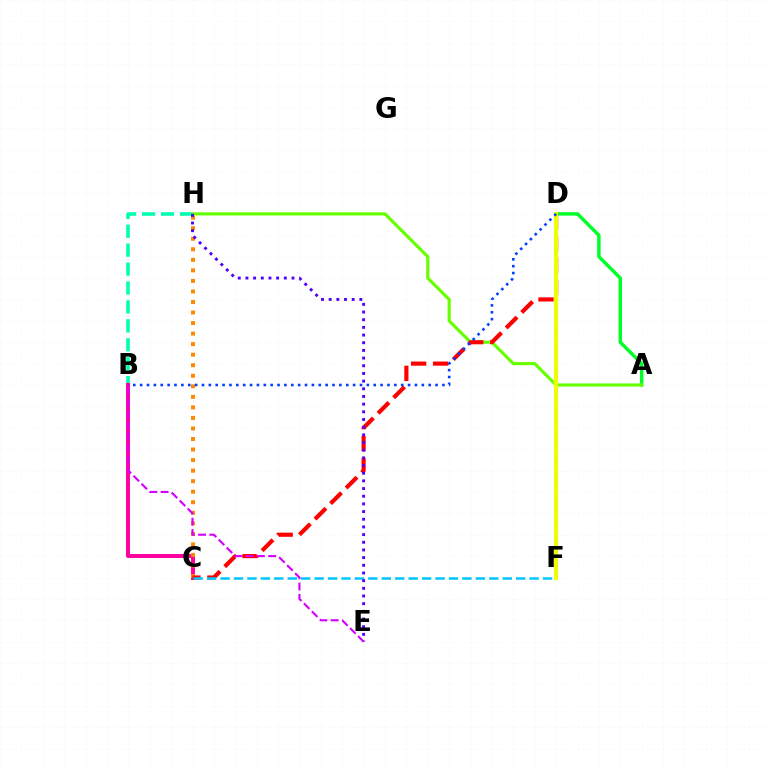{('B', 'H'): [{'color': '#00ffaf', 'line_style': 'dashed', 'thickness': 2.57}], ('B', 'C'): [{'color': '#ff00a0', 'line_style': 'solid', 'thickness': 2.86}], ('A', 'D'): [{'color': '#00ff27', 'line_style': 'solid', 'thickness': 2.47}], ('C', 'H'): [{'color': '#ff8800', 'line_style': 'dotted', 'thickness': 2.86}], ('A', 'H'): [{'color': '#66ff00', 'line_style': 'solid', 'thickness': 2.27}], ('C', 'D'): [{'color': '#ff0000', 'line_style': 'dashed', 'thickness': 2.99}], ('C', 'F'): [{'color': '#00c7ff', 'line_style': 'dashed', 'thickness': 1.83}], ('E', 'H'): [{'color': '#4f00ff', 'line_style': 'dotted', 'thickness': 2.09}], ('D', 'F'): [{'color': '#eeff00', 'line_style': 'solid', 'thickness': 2.98}], ('B', 'D'): [{'color': '#003fff', 'line_style': 'dotted', 'thickness': 1.87}], ('B', 'E'): [{'color': '#d600ff', 'line_style': 'dashed', 'thickness': 1.53}]}